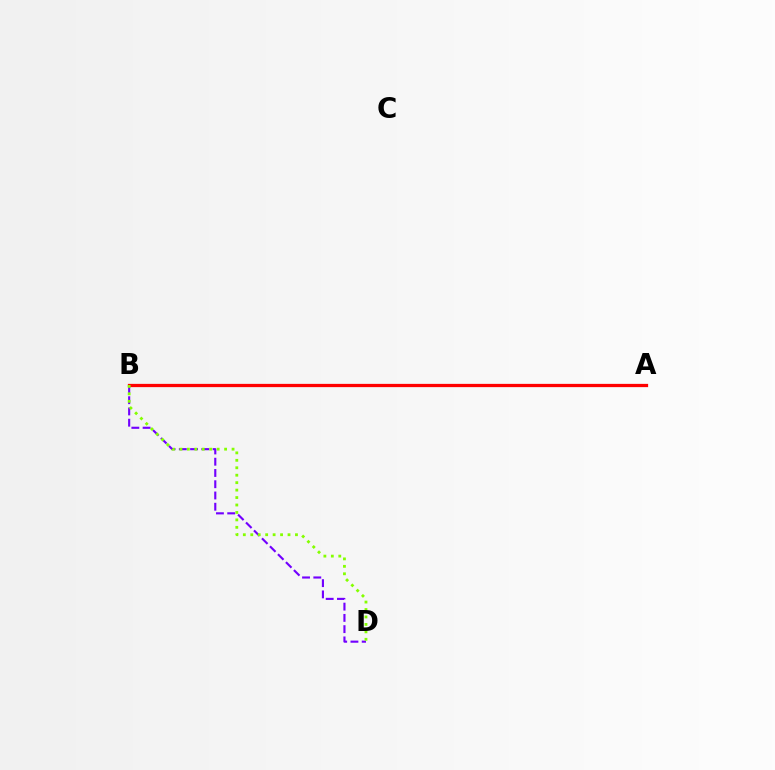{('B', 'D'): [{'color': '#7200ff', 'line_style': 'dashed', 'thickness': 1.53}, {'color': '#84ff00', 'line_style': 'dotted', 'thickness': 2.02}], ('A', 'B'): [{'color': '#00fff6', 'line_style': 'dashed', 'thickness': 2.01}, {'color': '#ff0000', 'line_style': 'solid', 'thickness': 2.35}]}